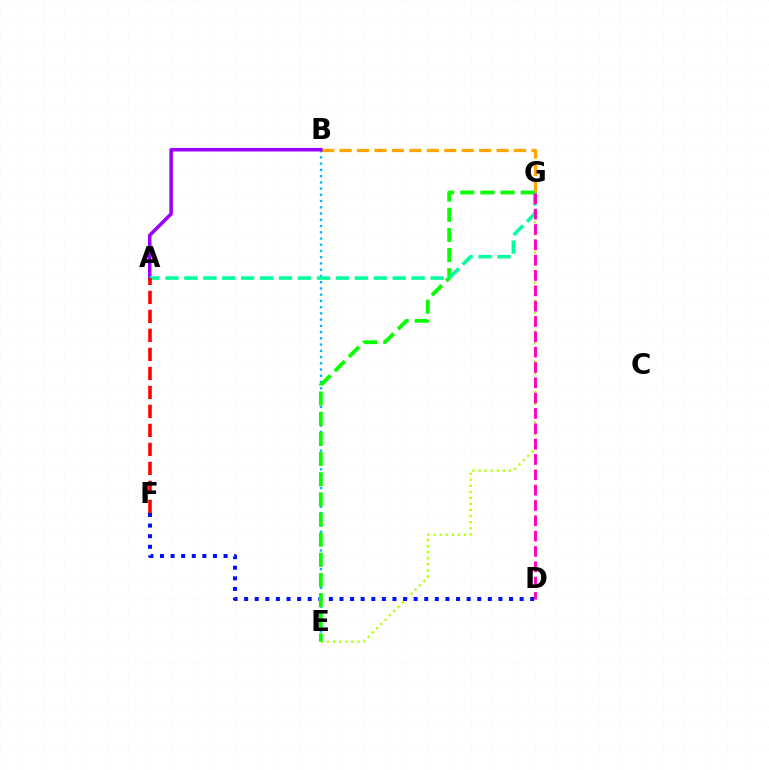{('E', 'G'): [{'color': '#b3ff00', 'line_style': 'dotted', 'thickness': 1.65}, {'color': '#08ff00', 'line_style': 'dashed', 'thickness': 2.74}], ('D', 'F'): [{'color': '#0010ff', 'line_style': 'dotted', 'thickness': 2.88}], ('B', 'E'): [{'color': '#00b5ff', 'line_style': 'dotted', 'thickness': 1.69}], ('B', 'G'): [{'color': '#ffa500', 'line_style': 'dashed', 'thickness': 2.37}], ('A', 'B'): [{'color': '#9b00ff', 'line_style': 'solid', 'thickness': 2.54}], ('A', 'G'): [{'color': '#00ff9d', 'line_style': 'dashed', 'thickness': 2.57}], ('A', 'F'): [{'color': '#ff0000', 'line_style': 'dashed', 'thickness': 2.58}], ('D', 'G'): [{'color': '#ff00bd', 'line_style': 'dashed', 'thickness': 2.08}]}